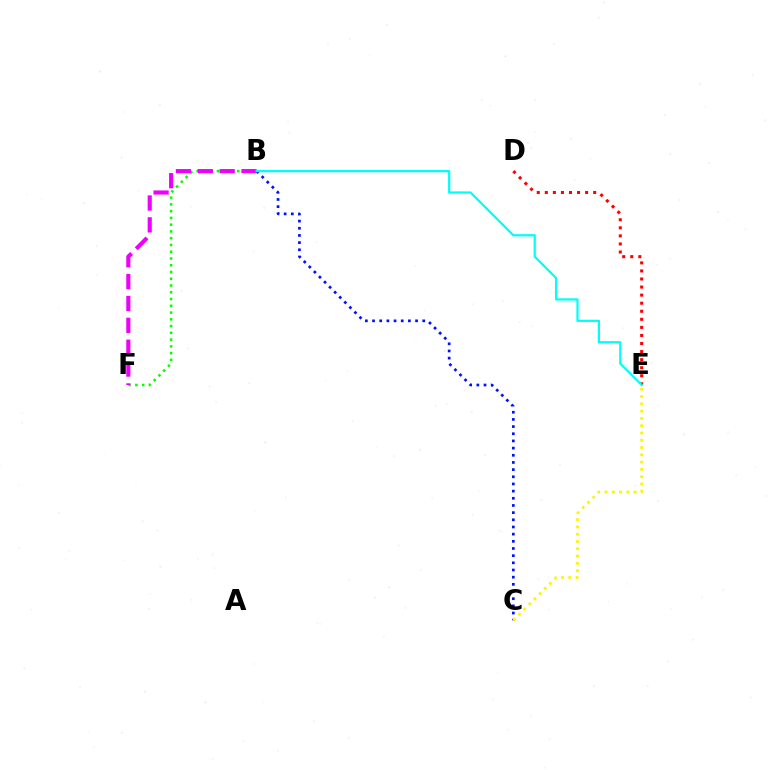{('B', 'F'): [{'color': '#08ff00', 'line_style': 'dotted', 'thickness': 1.84}, {'color': '#ee00ff', 'line_style': 'dashed', 'thickness': 2.97}], ('D', 'E'): [{'color': '#ff0000', 'line_style': 'dotted', 'thickness': 2.19}], ('B', 'C'): [{'color': '#0010ff', 'line_style': 'dotted', 'thickness': 1.95}], ('B', 'E'): [{'color': '#00fff6', 'line_style': 'solid', 'thickness': 1.62}], ('C', 'E'): [{'color': '#fcf500', 'line_style': 'dotted', 'thickness': 1.98}]}